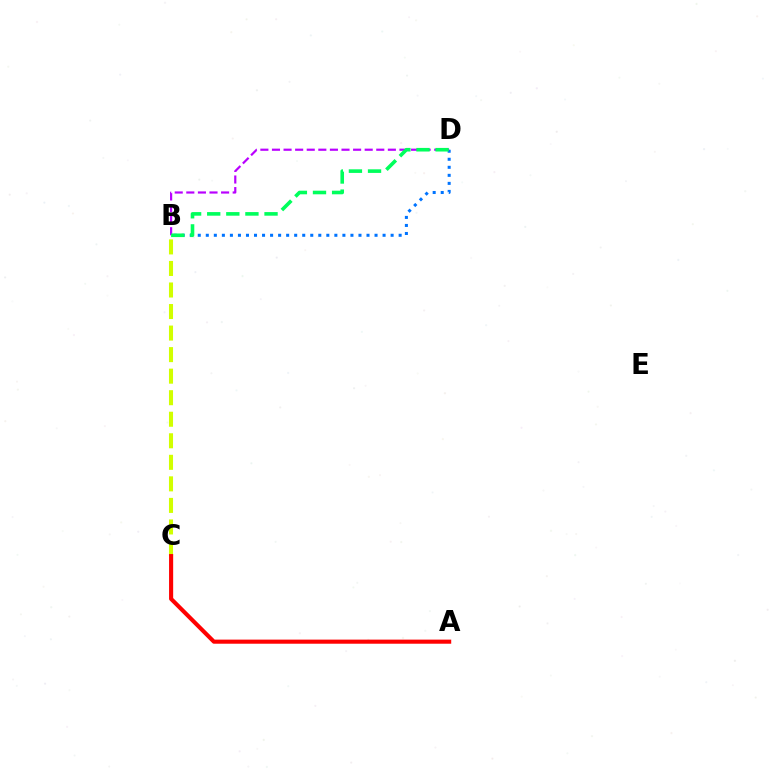{('B', 'D'): [{'color': '#0074ff', 'line_style': 'dotted', 'thickness': 2.18}, {'color': '#b900ff', 'line_style': 'dashed', 'thickness': 1.57}, {'color': '#00ff5c', 'line_style': 'dashed', 'thickness': 2.6}], ('B', 'C'): [{'color': '#d1ff00', 'line_style': 'dashed', 'thickness': 2.93}], ('A', 'C'): [{'color': '#ff0000', 'line_style': 'solid', 'thickness': 2.95}]}